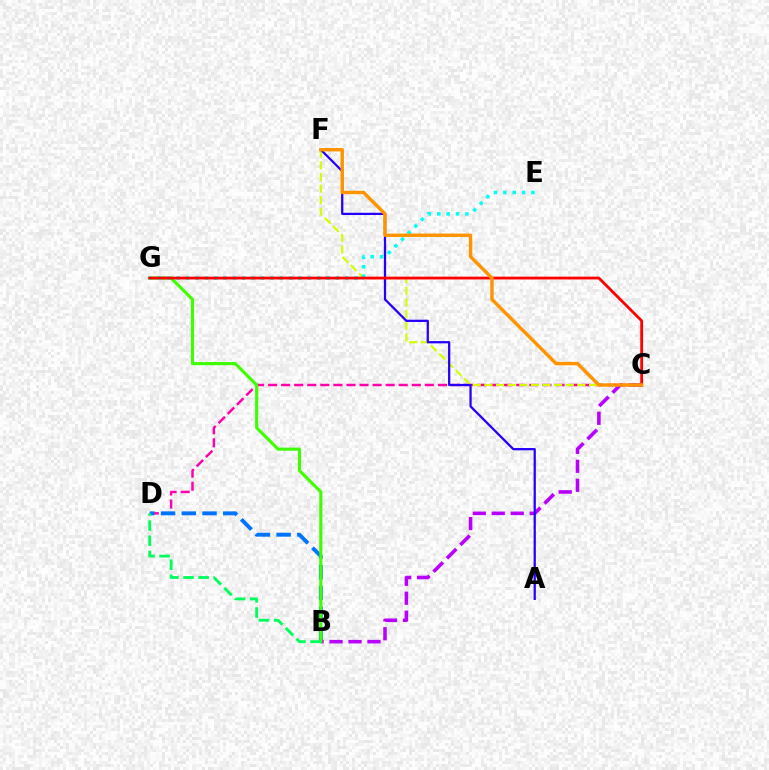{('C', 'D'): [{'color': '#ff00ac', 'line_style': 'dashed', 'thickness': 1.77}], ('B', 'D'): [{'color': '#0074ff', 'line_style': 'dashed', 'thickness': 2.82}, {'color': '#00ff5c', 'line_style': 'dashed', 'thickness': 2.05}], ('B', 'C'): [{'color': '#b900ff', 'line_style': 'dashed', 'thickness': 2.58}], ('B', 'G'): [{'color': '#3dff00', 'line_style': 'solid', 'thickness': 2.24}], ('C', 'F'): [{'color': '#d1ff00', 'line_style': 'dashed', 'thickness': 1.58}, {'color': '#ff9400', 'line_style': 'solid', 'thickness': 2.46}], ('A', 'F'): [{'color': '#2500ff', 'line_style': 'solid', 'thickness': 1.63}], ('E', 'G'): [{'color': '#00fff6', 'line_style': 'dotted', 'thickness': 2.54}], ('C', 'G'): [{'color': '#ff0000', 'line_style': 'solid', 'thickness': 2.01}]}